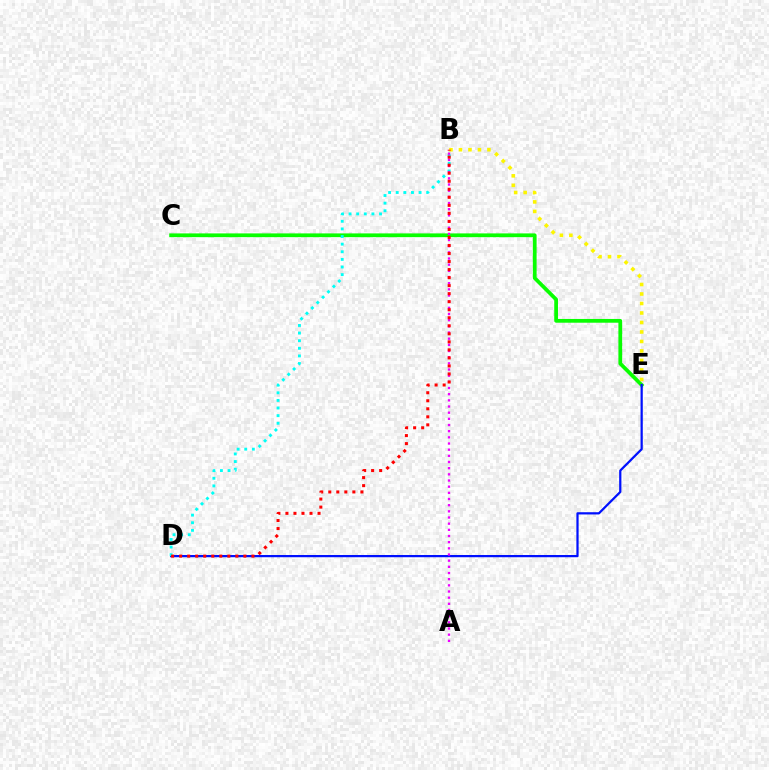{('C', 'E'): [{'color': '#08ff00', 'line_style': 'solid', 'thickness': 2.7}], ('D', 'E'): [{'color': '#0010ff', 'line_style': 'solid', 'thickness': 1.61}], ('B', 'E'): [{'color': '#fcf500', 'line_style': 'dotted', 'thickness': 2.58}], ('B', 'D'): [{'color': '#00fff6', 'line_style': 'dotted', 'thickness': 2.07}, {'color': '#ff0000', 'line_style': 'dotted', 'thickness': 2.18}], ('A', 'B'): [{'color': '#ee00ff', 'line_style': 'dotted', 'thickness': 1.68}]}